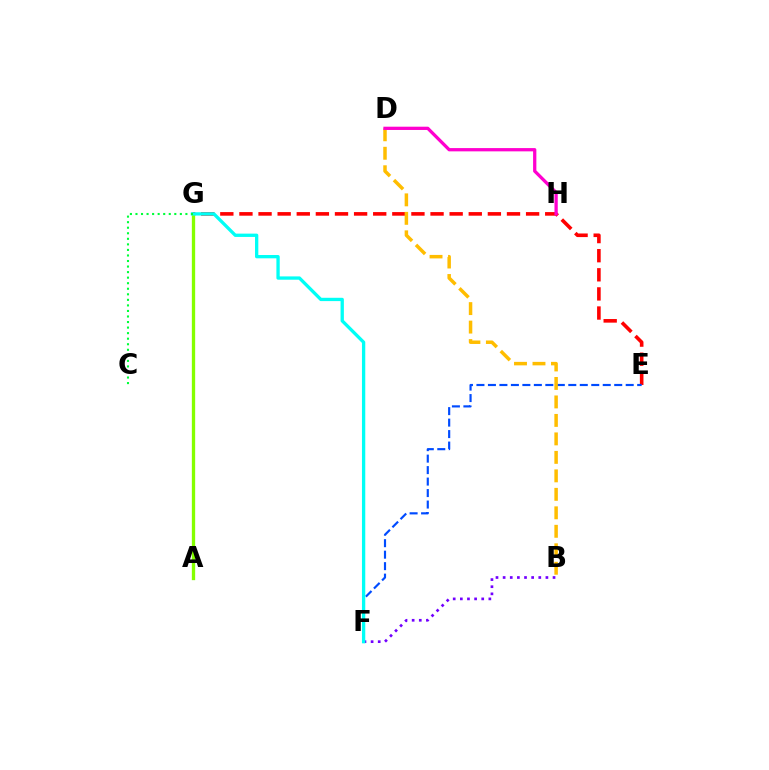{('E', 'G'): [{'color': '#ff0000', 'line_style': 'dashed', 'thickness': 2.6}], ('E', 'F'): [{'color': '#004bff', 'line_style': 'dashed', 'thickness': 1.56}], ('B', 'F'): [{'color': '#7200ff', 'line_style': 'dotted', 'thickness': 1.94}], ('A', 'G'): [{'color': '#84ff00', 'line_style': 'solid', 'thickness': 2.38}], ('B', 'D'): [{'color': '#ffbd00', 'line_style': 'dashed', 'thickness': 2.51}], ('F', 'G'): [{'color': '#00fff6', 'line_style': 'solid', 'thickness': 2.38}], ('D', 'H'): [{'color': '#ff00cf', 'line_style': 'solid', 'thickness': 2.35}], ('C', 'G'): [{'color': '#00ff39', 'line_style': 'dotted', 'thickness': 1.51}]}